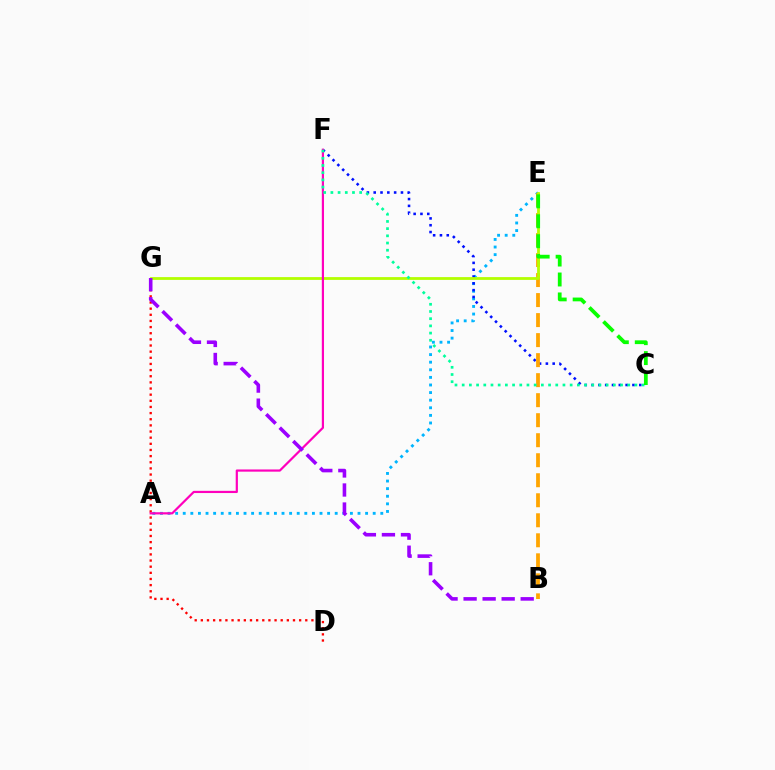{('D', 'G'): [{'color': '#ff0000', 'line_style': 'dotted', 'thickness': 1.67}], ('A', 'E'): [{'color': '#00b5ff', 'line_style': 'dotted', 'thickness': 2.06}], ('C', 'F'): [{'color': '#0010ff', 'line_style': 'dotted', 'thickness': 1.85}, {'color': '#00ff9d', 'line_style': 'dotted', 'thickness': 1.96}], ('B', 'E'): [{'color': '#ffa500', 'line_style': 'dashed', 'thickness': 2.72}], ('E', 'G'): [{'color': '#b3ff00', 'line_style': 'solid', 'thickness': 2.01}], ('A', 'F'): [{'color': '#ff00bd', 'line_style': 'solid', 'thickness': 1.58}], ('C', 'E'): [{'color': '#08ff00', 'line_style': 'dashed', 'thickness': 2.71}], ('B', 'G'): [{'color': '#9b00ff', 'line_style': 'dashed', 'thickness': 2.59}]}